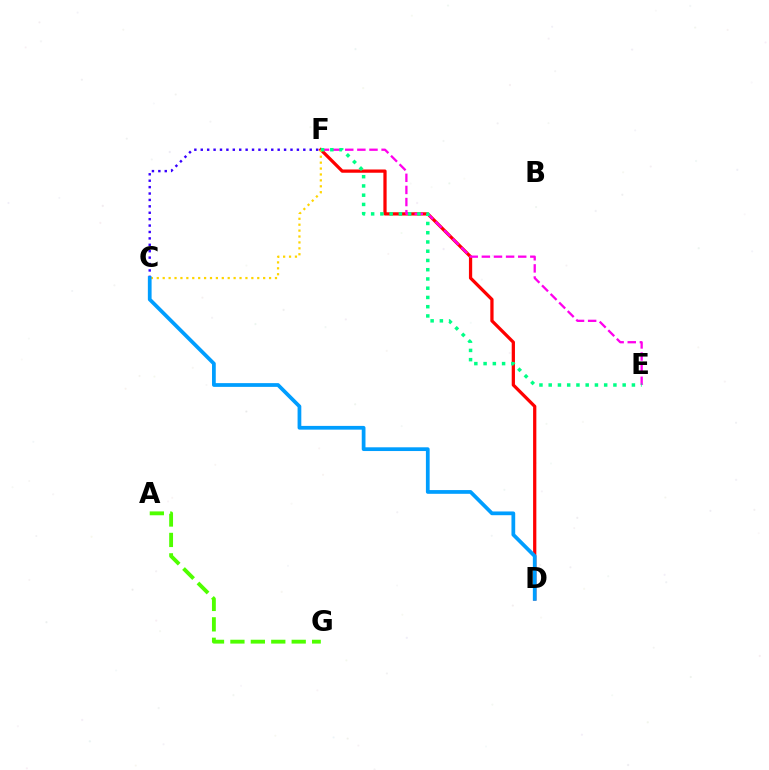{('D', 'F'): [{'color': '#ff0000', 'line_style': 'solid', 'thickness': 2.34}], ('A', 'G'): [{'color': '#4fff00', 'line_style': 'dashed', 'thickness': 2.78}], ('E', 'F'): [{'color': '#ff00ed', 'line_style': 'dashed', 'thickness': 1.65}, {'color': '#00ff86', 'line_style': 'dotted', 'thickness': 2.51}], ('C', 'F'): [{'color': '#3700ff', 'line_style': 'dotted', 'thickness': 1.74}, {'color': '#ffd500', 'line_style': 'dotted', 'thickness': 1.61}], ('C', 'D'): [{'color': '#009eff', 'line_style': 'solid', 'thickness': 2.69}]}